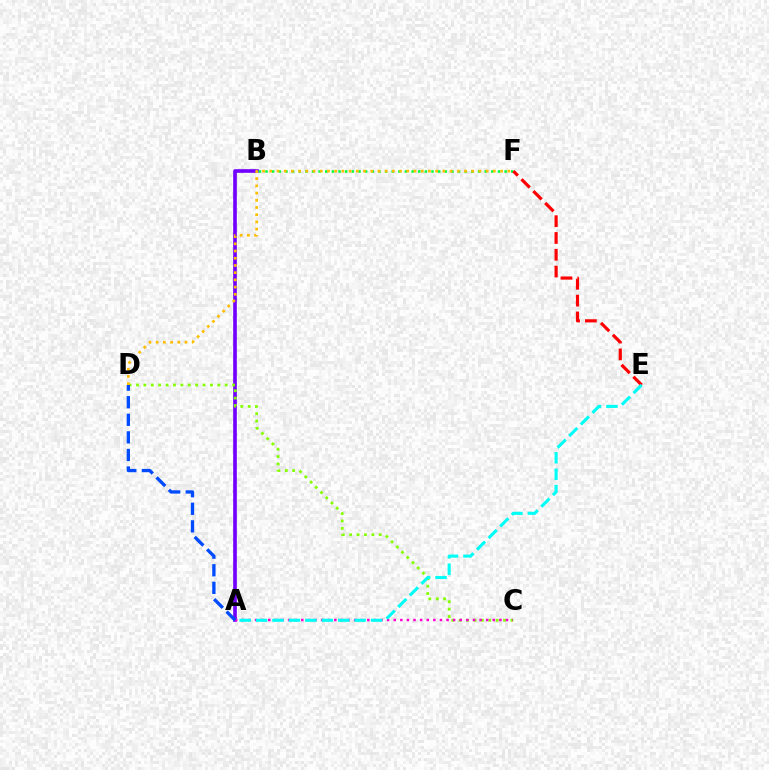{('A', 'B'): [{'color': '#7200ff', 'line_style': 'solid', 'thickness': 2.63}], ('B', 'F'): [{'color': '#00ff39', 'line_style': 'dotted', 'thickness': 1.8}], ('C', 'D'): [{'color': '#84ff00', 'line_style': 'dotted', 'thickness': 2.01}], ('E', 'F'): [{'color': '#ff0000', 'line_style': 'dashed', 'thickness': 2.28}], ('D', 'F'): [{'color': '#ffbd00', 'line_style': 'dotted', 'thickness': 1.96}], ('A', 'C'): [{'color': '#ff00cf', 'line_style': 'dotted', 'thickness': 1.79}], ('A', 'E'): [{'color': '#00fff6', 'line_style': 'dashed', 'thickness': 2.23}], ('A', 'D'): [{'color': '#004bff', 'line_style': 'dashed', 'thickness': 2.39}]}